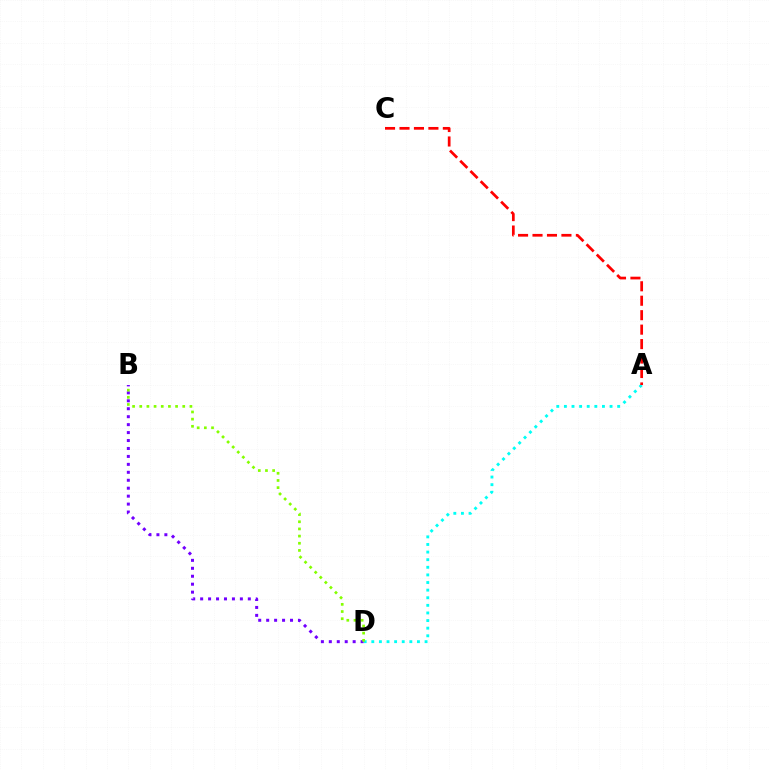{('A', 'D'): [{'color': '#00fff6', 'line_style': 'dotted', 'thickness': 2.07}], ('B', 'D'): [{'color': '#7200ff', 'line_style': 'dotted', 'thickness': 2.16}, {'color': '#84ff00', 'line_style': 'dotted', 'thickness': 1.95}], ('A', 'C'): [{'color': '#ff0000', 'line_style': 'dashed', 'thickness': 1.96}]}